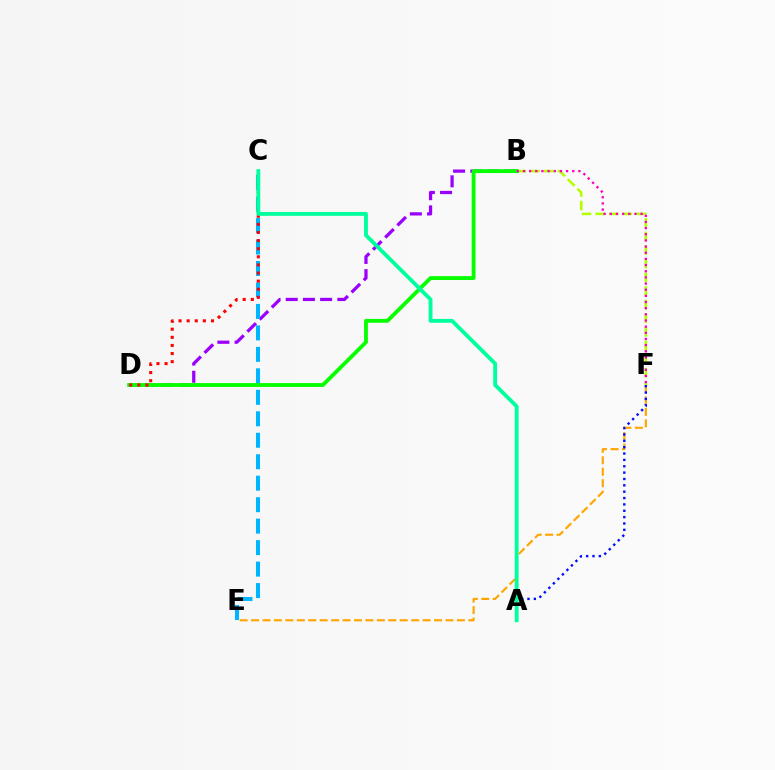{('E', 'F'): [{'color': '#ffa500', 'line_style': 'dashed', 'thickness': 1.55}], ('B', 'F'): [{'color': '#b3ff00', 'line_style': 'dashed', 'thickness': 1.85}, {'color': '#ff00bd', 'line_style': 'dotted', 'thickness': 1.67}], ('B', 'D'): [{'color': '#9b00ff', 'line_style': 'dashed', 'thickness': 2.34}, {'color': '#08ff00', 'line_style': 'solid', 'thickness': 2.77}], ('C', 'E'): [{'color': '#00b5ff', 'line_style': 'dashed', 'thickness': 2.92}], ('A', 'F'): [{'color': '#0010ff', 'line_style': 'dotted', 'thickness': 1.73}], ('C', 'D'): [{'color': '#ff0000', 'line_style': 'dotted', 'thickness': 2.2}], ('A', 'C'): [{'color': '#00ff9d', 'line_style': 'solid', 'thickness': 2.76}]}